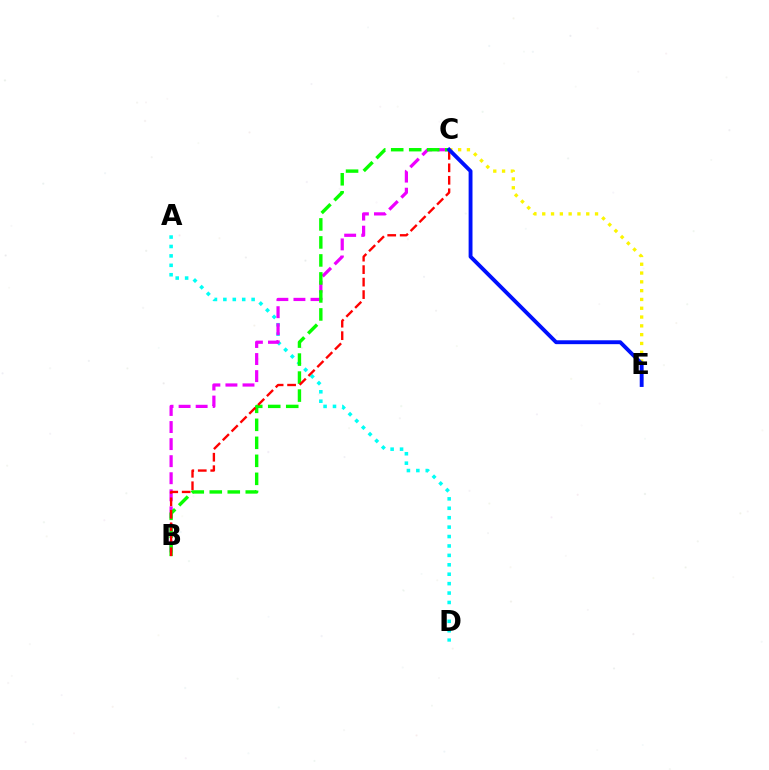{('A', 'D'): [{'color': '#00fff6', 'line_style': 'dotted', 'thickness': 2.56}], ('C', 'E'): [{'color': '#fcf500', 'line_style': 'dotted', 'thickness': 2.39}, {'color': '#0010ff', 'line_style': 'solid', 'thickness': 2.79}], ('B', 'C'): [{'color': '#ee00ff', 'line_style': 'dashed', 'thickness': 2.32}, {'color': '#08ff00', 'line_style': 'dashed', 'thickness': 2.45}, {'color': '#ff0000', 'line_style': 'dashed', 'thickness': 1.7}]}